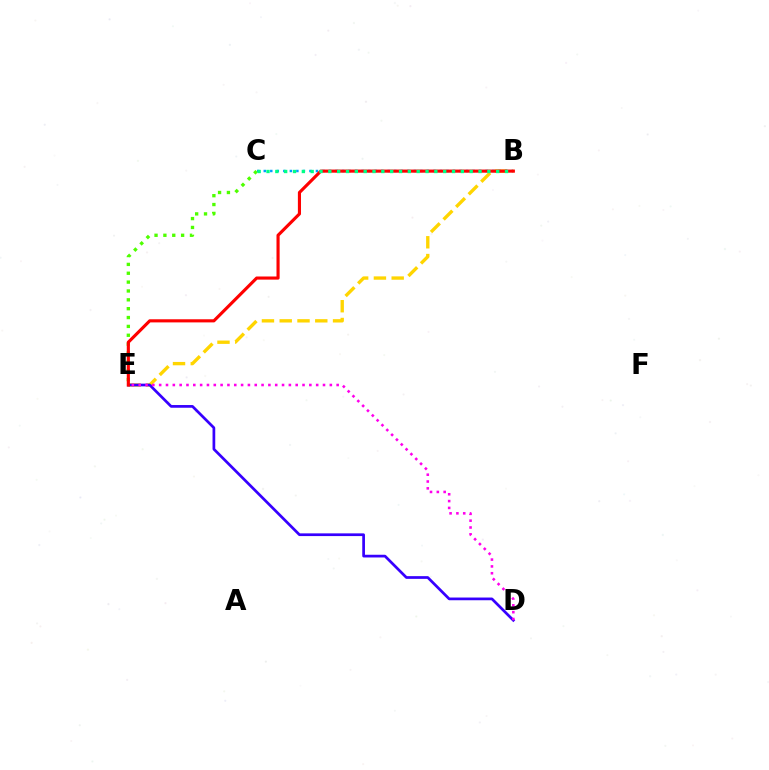{('B', 'E'): [{'color': '#ffd500', 'line_style': 'dashed', 'thickness': 2.41}, {'color': '#ff0000', 'line_style': 'solid', 'thickness': 2.25}], ('B', 'C'): [{'color': '#009eff', 'line_style': 'dotted', 'thickness': 1.77}, {'color': '#00ff86', 'line_style': 'dotted', 'thickness': 2.4}], ('C', 'E'): [{'color': '#4fff00', 'line_style': 'dotted', 'thickness': 2.41}], ('D', 'E'): [{'color': '#3700ff', 'line_style': 'solid', 'thickness': 1.96}, {'color': '#ff00ed', 'line_style': 'dotted', 'thickness': 1.85}]}